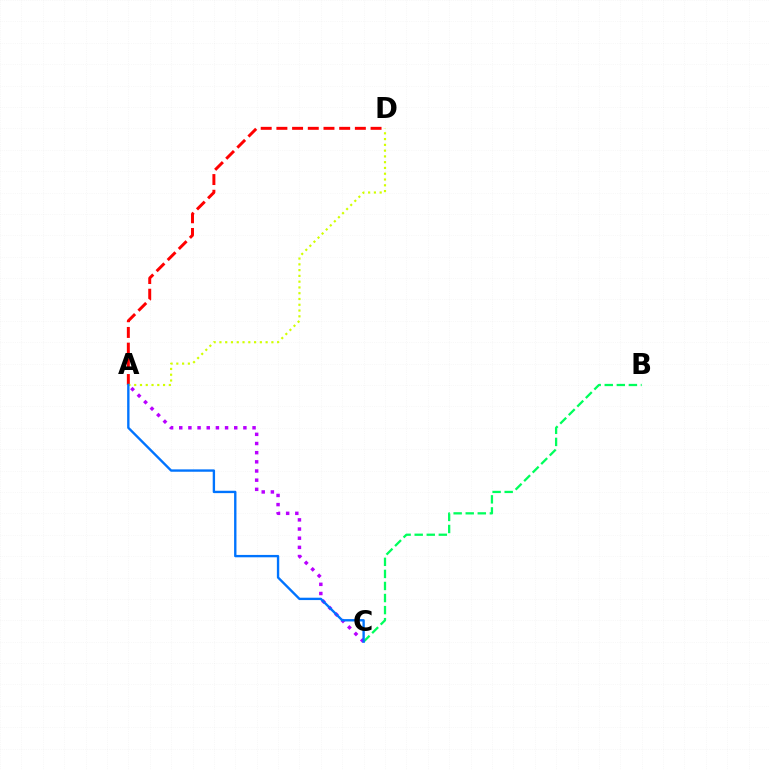{('B', 'C'): [{'color': '#00ff5c', 'line_style': 'dashed', 'thickness': 1.64}], ('A', 'D'): [{'color': '#ff0000', 'line_style': 'dashed', 'thickness': 2.13}, {'color': '#d1ff00', 'line_style': 'dotted', 'thickness': 1.57}], ('A', 'C'): [{'color': '#b900ff', 'line_style': 'dotted', 'thickness': 2.49}, {'color': '#0074ff', 'line_style': 'solid', 'thickness': 1.7}]}